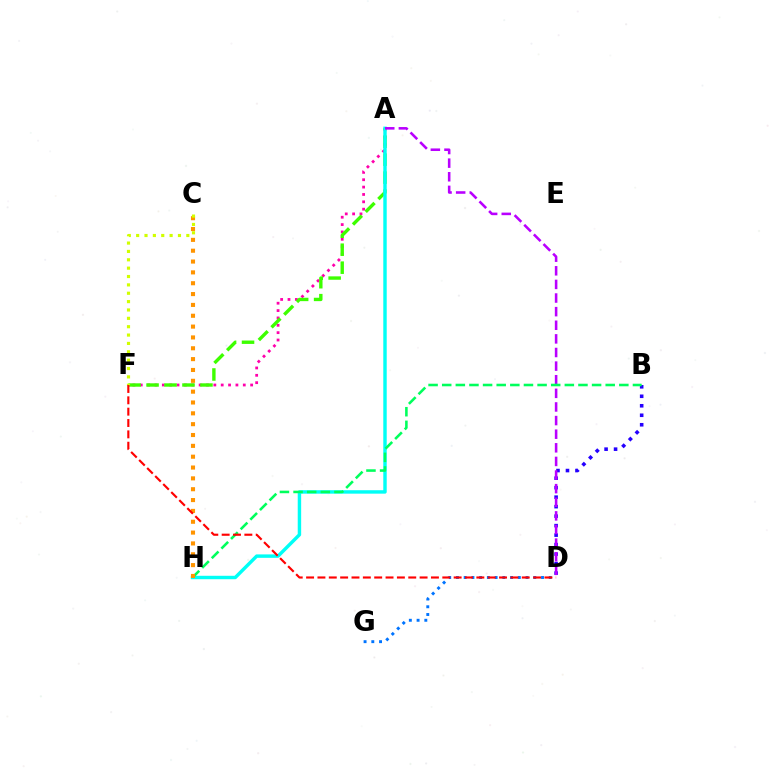{('B', 'D'): [{'color': '#2500ff', 'line_style': 'dotted', 'thickness': 2.58}], ('A', 'F'): [{'color': '#ff00ac', 'line_style': 'dotted', 'thickness': 2.0}, {'color': '#3dff00', 'line_style': 'dashed', 'thickness': 2.44}], ('D', 'G'): [{'color': '#0074ff', 'line_style': 'dotted', 'thickness': 2.1}], ('A', 'H'): [{'color': '#00fff6', 'line_style': 'solid', 'thickness': 2.47}], ('A', 'D'): [{'color': '#b900ff', 'line_style': 'dashed', 'thickness': 1.85}], ('B', 'H'): [{'color': '#00ff5c', 'line_style': 'dashed', 'thickness': 1.85}], ('C', 'H'): [{'color': '#ff9400', 'line_style': 'dotted', 'thickness': 2.95}], ('C', 'F'): [{'color': '#d1ff00', 'line_style': 'dotted', 'thickness': 2.27}], ('D', 'F'): [{'color': '#ff0000', 'line_style': 'dashed', 'thickness': 1.54}]}